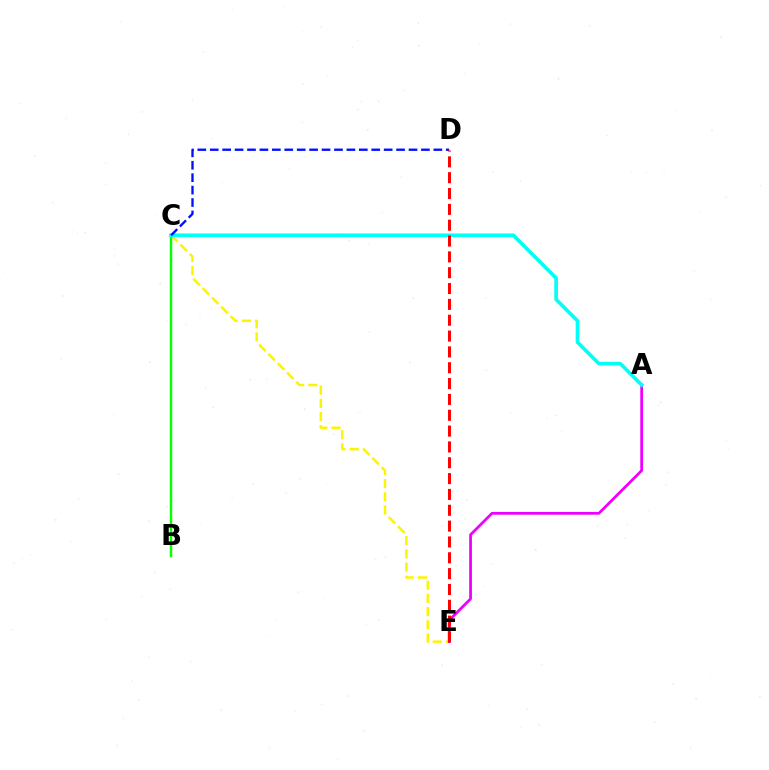{('C', 'E'): [{'color': '#fcf500', 'line_style': 'dashed', 'thickness': 1.79}], ('B', 'C'): [{'color': '#08ff00', 'line_style': 'solid', 'thickness': 1.77}], ('A', 'E'): [{'color': '#ee00ff', 'line_style': 'solid', 'thickness': 1.99}], ('A', 'C'): [{'color': '#00fff6', 'line_style': 'solid', 'thickness': 2.62}], ('C', 'D'): [{'color': '#0010ff', 'line_style': 'dashed', 'thickness': 1.69}], ('D', 'E'): [{'color': '#ff0000', 'line_style': 'dashed', 'thickness': 2.15}]}